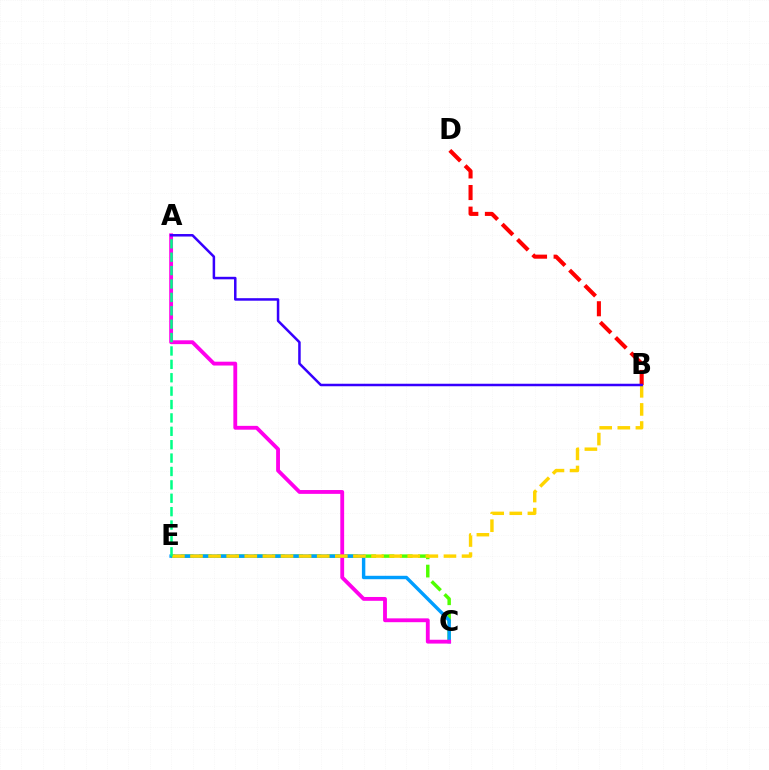{('B', 'D'): [{'color': '#ff0000', 'line_style': 'dashed', 'thickness': 2.93}], ('C', 'E'): [{'color': '#4fff00', 'line_style': 'dashed', 'thickness': 2.48}, {'color': '#009eff', 'line_style': 'solid', 'thickness': 2.46}], ('A', 'C'): [{'color': '#ff00ed', 'line_style': 'solid', 'thickness': 2.76}], ('B', 'E'): [{'color': '#ffd500', 'line_style': 'dashed', 'thickness': 2.46}], ('A', 'E'): [{'color': '#00ff86', 'line_style': 'dashed', 'thickness': 1.82}], ('A', 'B'): [{'color': '#3700ff', 'line_style': 'solid', 'thickness': 1.81}]}